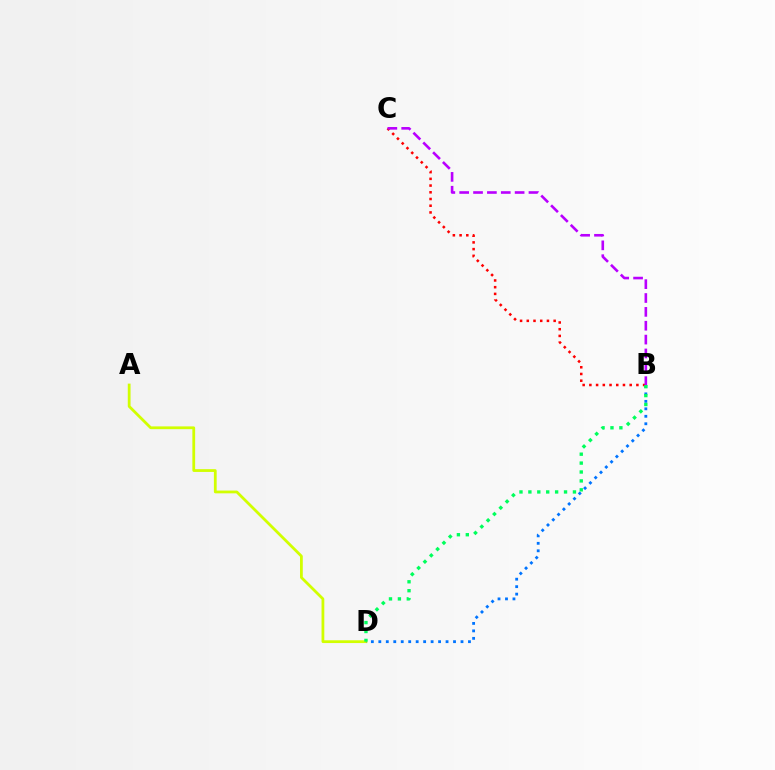{('A', 'D'): [{'color': '#d1ff00', 'line_style': 'solid', 'thickness': 2.0}], ('B', 'D'): [{'color': '#0074ff', 'line_style': 'dotted', 'thickness': 2.03}, {'color': '#00ff5c', 'line_style': 'dotted', 'thickness': 2.42}], ('B', 'C'): [{'color': '#ff0000', 'line_style': 'dotted', 'thickness': 1.82}, {'color': '#b900ff', 'line_style': 'dashed', 'thickness': 1.88}]}